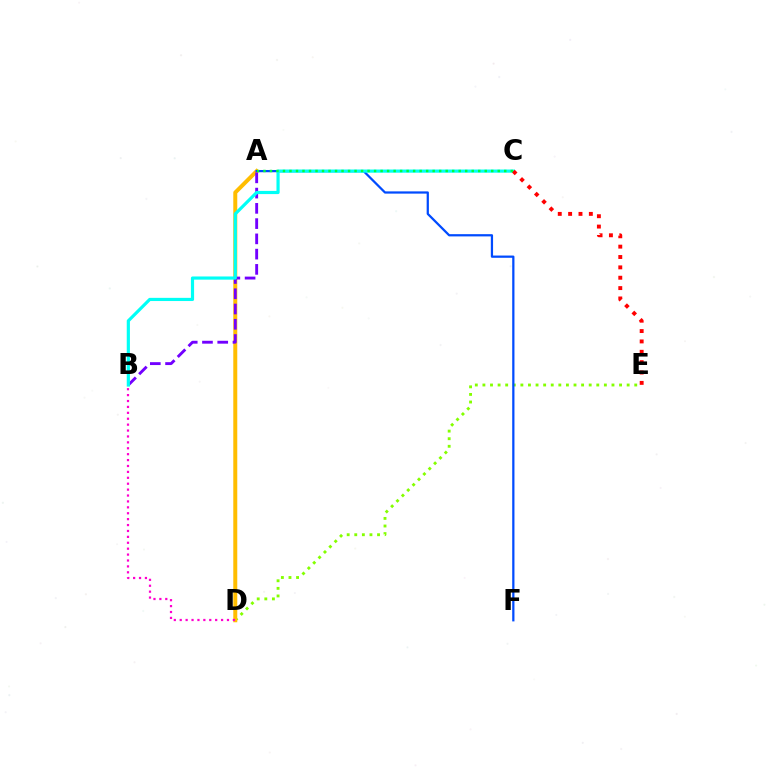{('D', 'E'): [{'color': '#84ff00', 'line_style': 'dotted', 'thickness': 2.06}], ('A', 'D'): [{'color': '#ffbd00', 'line_style': 'solid', 'thickness': 2.87}], ('A', 'F'): [{'color': '#004bff', 'line_style': 'solid', 'thickness': 1.62}], ('A', 'B'): [{'color': '#7200ff', 'line_style': 'dashed', 'thickness': 2.07}], ('B', 'C'): [{'color': '#00fff6', 'line_style': 'solid', 'thickness': 2.29}], ('B', 'D'): [{'color': '#ff00cf', 'line_style': 'dotted', 'thickness': 1.6}], ('C', 'E'): [{'color': '#ff0000', 'line_style': 'dotted', 'thickness': 2.82}], ('A', 'C'): [{'color': '#00ff39', 'line_style': 'dotted', 'thickness': 1.77}]}